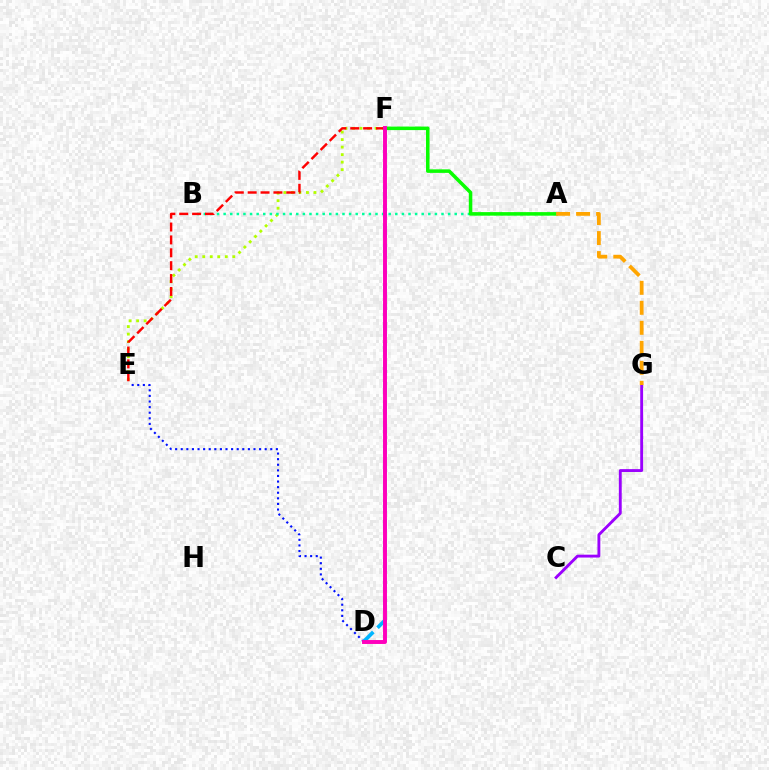{('E', 'F'): [{'color': '#b3ff00', 'line_style': 'dotted', 'thickness': 2.04}, {'color': '#ff0000', 'line_style': 'dashed', 'thickness': 1.75}], ('A', 'B'): [{'color': '#00ff9d', 'line_style': 'dotted', 'thickness': 1.79}], ('C', 'G'): [{'color': '#9b00ff', 'line_style': 'solid', 'thickness': 2.07}], ('D', 'F'): [{'color': '#00b5ff', 'line_style': 'dashed', 'thickness': 2.67}, {'color': '#ff00bd', 'line_style': 'solid', 'thickness': 2.82}], ('A', 'F'): [{'color': '#08ff00', 'line_style': 'solid', 'thickness': 2.54}], ('D', 'E'): [{'color': '#0010ff', 'line_style': 'dotted', 'thickness': 1.52}], ('A', 'G'): [{'color': '#ffa500', 'line_style': 'dashed', 'thickness': 2.72}]}